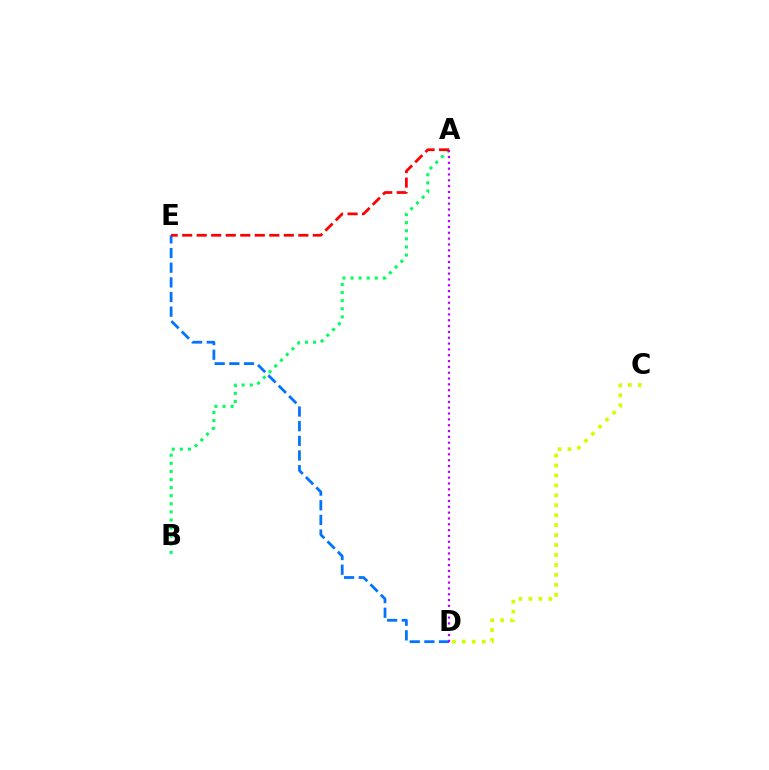{('A', 'B'): [{'color': '#00ff5c', 'line_style': 'dotted', 'thickness': 2.2}], ('D', 'E'): [{'color': '#0074ff', 'line_style': 'dashed', 'thickness': 1.99}], ('A', 'D'): [{'color': '#b900ff', 'line_style': 'dotted', 'thickness': 1.58}], ('C', 'D'): [{'color': '#d1ff00', 'line_style': 'dotted', 'thickness': 2.7}], ('A', 'E'): [{'color': '#ff0000', 'line_style': 'dashed', 'thickness': 1.97}]}